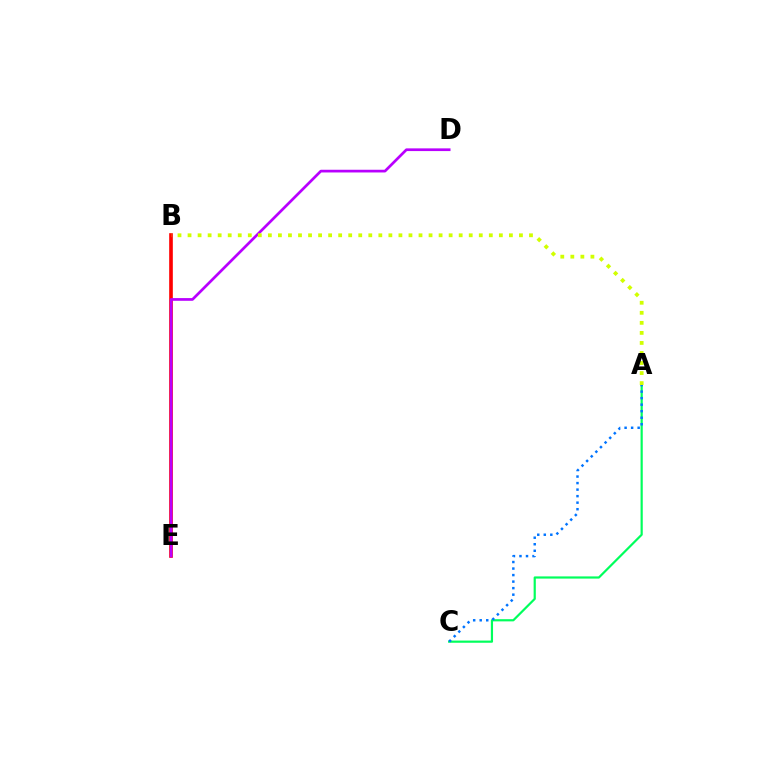{('B', 'E'): [{'color': '#ff0000', 'line_style': 'solid', 'thickness': 2.62}], ('D', 'E'): [{'color': '#b900ff', 'line_style': 'solid', 'thickness': 1.95}], ('A', 'C'): [{'color': '#00ff5c', 'line_style': 'solid', 'thickness': 1.58}, {'color': '#0074ff', 'line_style': 'dotted', 'thickness': 1.77}], ('A', 'B'): [{'color': '#d1ff00', 'line_style': 'dotted', 'thickness': 2.73}]}